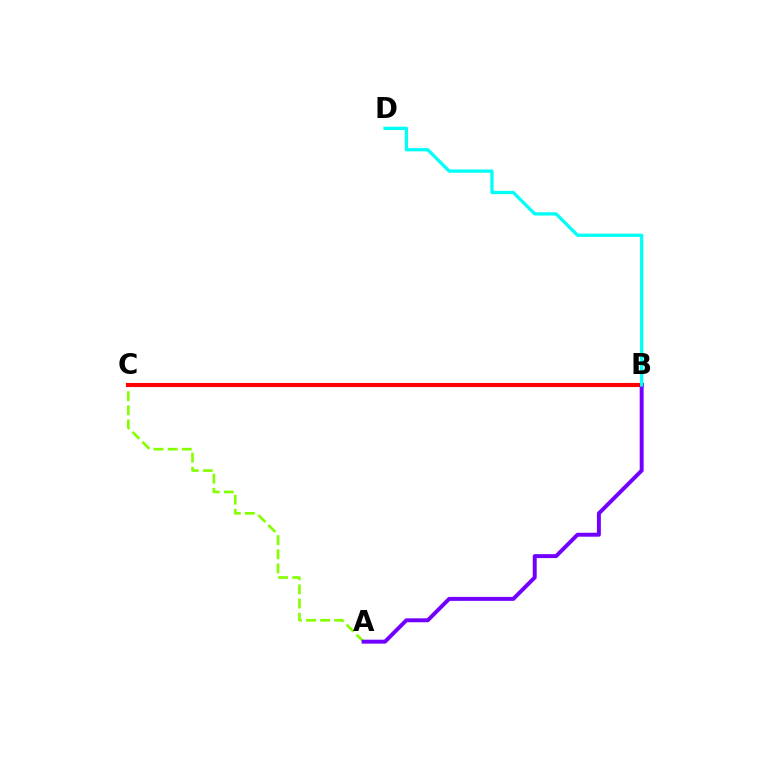{('A', 'C'): [{'color': '#84ff00', 'line_style': 'dashed', 'thickness': 1.92}], ('B', 'C'): [{'color': '#ff0000', 'line_style': 'solid', 'thickness': 2.96}], ('A', 'B'): [{'color': '#7200ff', 'line_style': 'solid', 'thickness': 2.84}], ('B', 'D'): [{'color': '#00fff6', 'line_style': 'solid', 'thickness': 2.35}]}